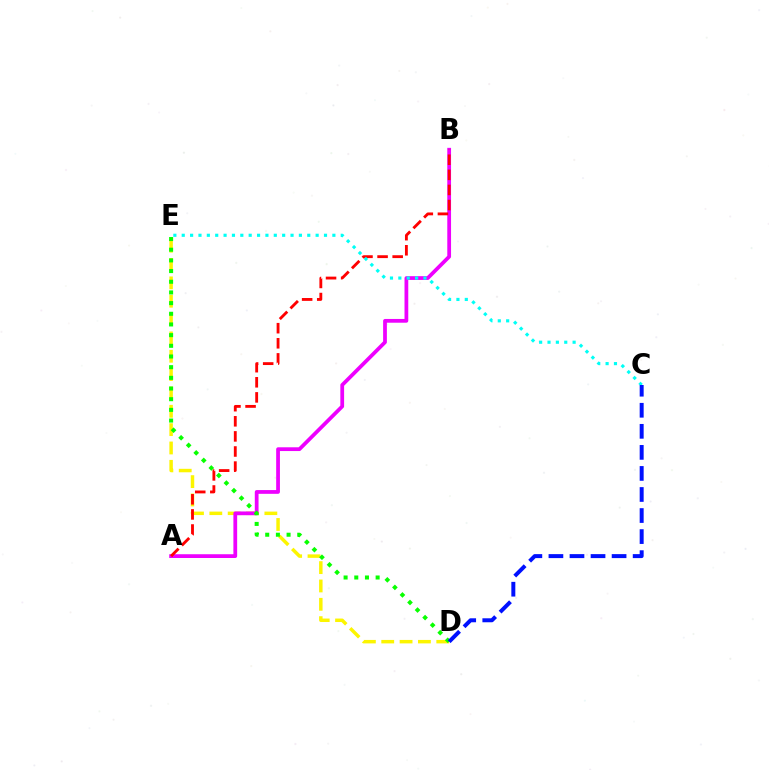{('D', 'E'): [{'color': '#fcf500', 'line_style': 'dashed', 'thickness': 2.49}, {'color': '#08ff00', 'line_style': 'dotted', 'thickness': 2.9}], ('A', 'B'): [{'color': '#ee00ff', 'line_style': 'solid', 'thickness': 2.71}, {'color': '#ff0000', 'line_style': 'dashed', 'thickness': 2.05}], ('C', 'E'): [{'color': '#00fff6', 'line_style': 'dotted', 'thickness': 2.27}], ('C', 'D'): [{'color': '#0010ff', 'line_style': 'dashed', 'thickness': 2.86}]}